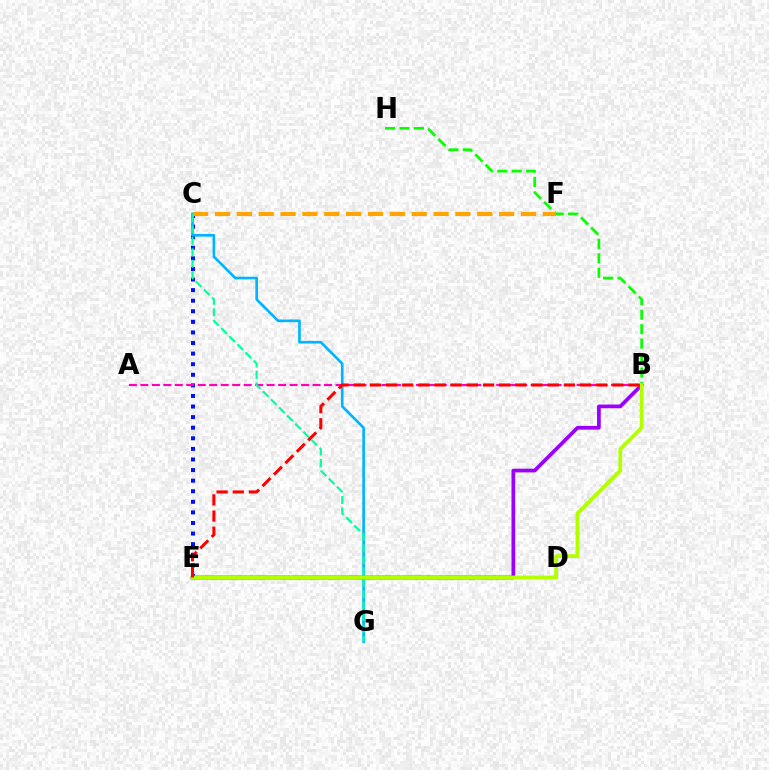{('B', 'E'): [{'color': '#9b00ff', 'line_style': 'solid', 'thickness': 2.68}, {'color': '#b3ff00', 'line_style': 'solid', 'thickness': 2.74}, {'color': '#ff0000', 'line_style': 'dashed', 'thickness': 2.2}], ('B', 'H'): [{'color': '#08ff00', 'line_style': 'dashed', 'thickness': 1.96}], ('C', 'E'): [{'color': '#0010ff', 'line_style': 'dotted', 'thickness': 2.88}], ('A', 'B'): [{'color': '#ff00bd', 'line_style': 'dashed', 'thickness': 1.56}], ('C', 'G'): [{'color': '#00b5ff', 'line_style': 'solid', 'thickness': 1.91}, {'color': '#00ff9d', 'line_style': 'dashed', 'thickness': 1.56}], ('C', 'F'): [{'color': '#ffa500', 'line_style': 'dashed', 'thickness': 2.97}]}